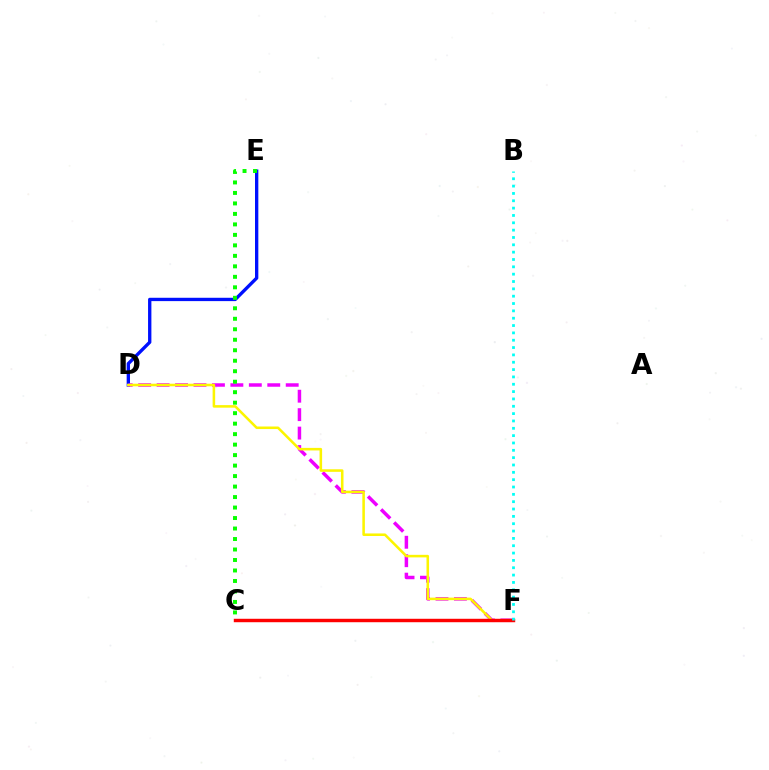{('D', 'E'): [{'color': '#0010ff', 'line_style': 'solid', 'thickness': 2.4}], ('D', 'F'): [{'color': '#ee00ff', 'line_style': 'dashed', 'thickness': 2.51}, {'color': '#fcf500', 'line_style': 'solid', 'thickness': 1.84}], ('C', 'F'): [{'color': '#ff0000', 'line_style': 'solid', 'thickness': 2.48}], ('B', 'F'): [{'color': '#00fff6', 'line_style': 'dotted', 'thickness': 1.99}], ('C', 'E'): [{'color': '#08ff00', 'line_style': 'dotted', 'thickness': 2.85}]}